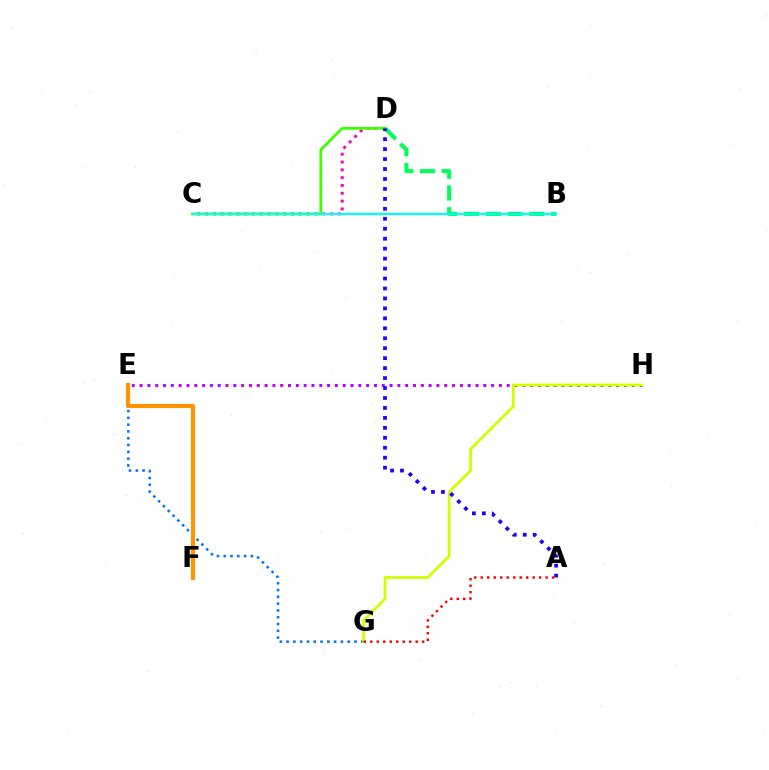{('B', 'D'): [{'color': '#00ff5c', 'line_style': 'dashed', 'thickness': 2.95}], ('E', 'H'): [{'color': '#b900ff', 'line_style': 'dotted', 'thickness': 2.12}], ('C', 'D'): [{'color': '#ff00ac', 'line_style': 'dotted', 'thickness': 2.12}, {'color': '#3dff00', 'line_style': 'solid', 'thickness': 2.0}], ('E', 'G'): [{'color': '#0074ff', 'line_style': 'dotted', 'thickness': 1.85}], ('G', 'H'): [{'color': '#d1ff00', 'line_style': 'solid', 'thickness': 2.01}], ('A', 'D'): [{'color': '#2500ff', 'line_style': 'dotted', 'thickness': 2.7}], ('A', 'G'): [{'color': '#ff0000', 'line_style': 'dotted', 'thickness': 1.76}], ('B', 'C'): [{'color': '#00fff6', 'line_style': 'solid', 'thickness': 1.57}], ('E', 'F'): [{'color': '#ff9400', 'line_style': 'solid', 'thickness': 2.98}]}